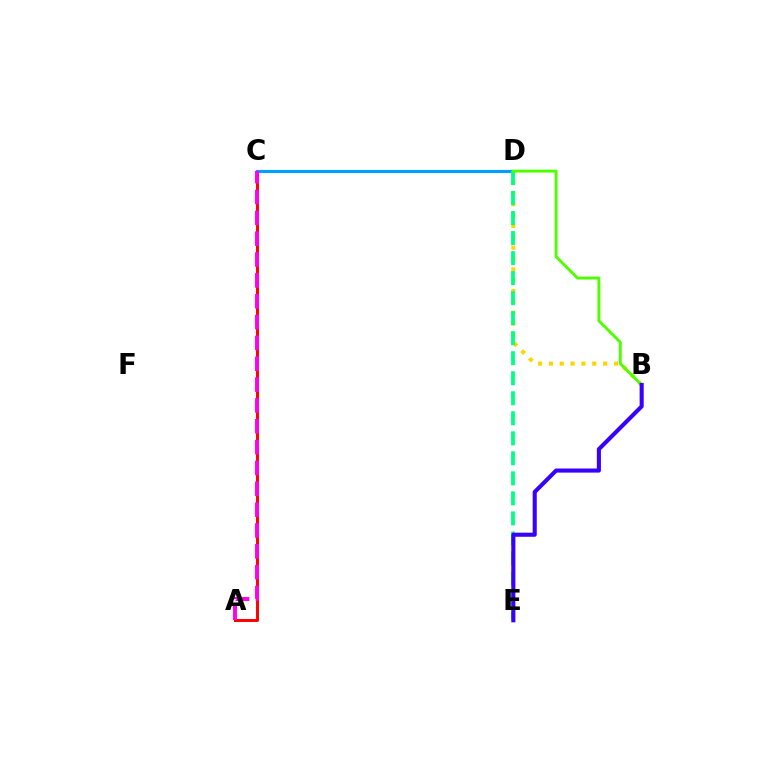{('A', 'C'): [{'color': '#ff0000', 'line_style': 'solid', 'thickness': 2.12}, {'color': '#ff00ed', 'line_style': 'dashed', 'thickness': 2.83}], ('C', 'D'): [{'color': '#009eff', 'line_style': 'solid', 'thickness': 2.29}], ('B', 'D'): [{'color': '#ffd500', 'line_style': 'dotted', 'thickness': 2.95}, {'color': '#4fff00', 'line_style': 'solid', 'thickness': 2.09}], ('D', 'E'): [{'color': '#00ff86', 'line_style': 'dashed', 'thickness': 2.72}], ('B', 'E'): [{'color': '#3700ff', 'line_style': 'solid', 'thickness': 2.94}]}